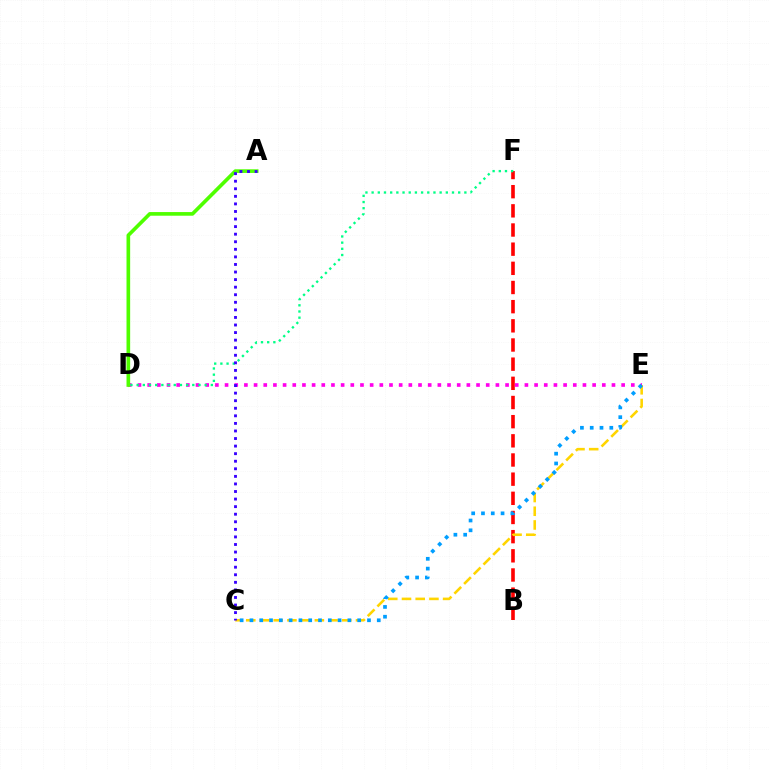{('B', 'F'): [{'color': '#ff0000', 'line_style': 'dashed', 'thickness': 2.6}], ('C', 'E'): [{'color': '#ffd500', 'line_style': 'dashed', 'thickness': 1.86}, {'color': '#009eff', 'line_style': 'dotted', 'thickness': 2.66}], ('D', 'E'): [{'color': '#ff00ed', 'line_style': 'dotted', 'thickness': 2.63}], ('A', 'D'): [{'color': '#4fff00', 'line_style': 'solid', 'thickness': 2.63}], ('D', 'F'): [{'color': '#00ff86', 'line_style': 'dotted', 'thickness': 1.68}], ('A', 'C'): [{'color': '#3700ff', 'line_style': 'dotted', 'thickness': 2.06}]}